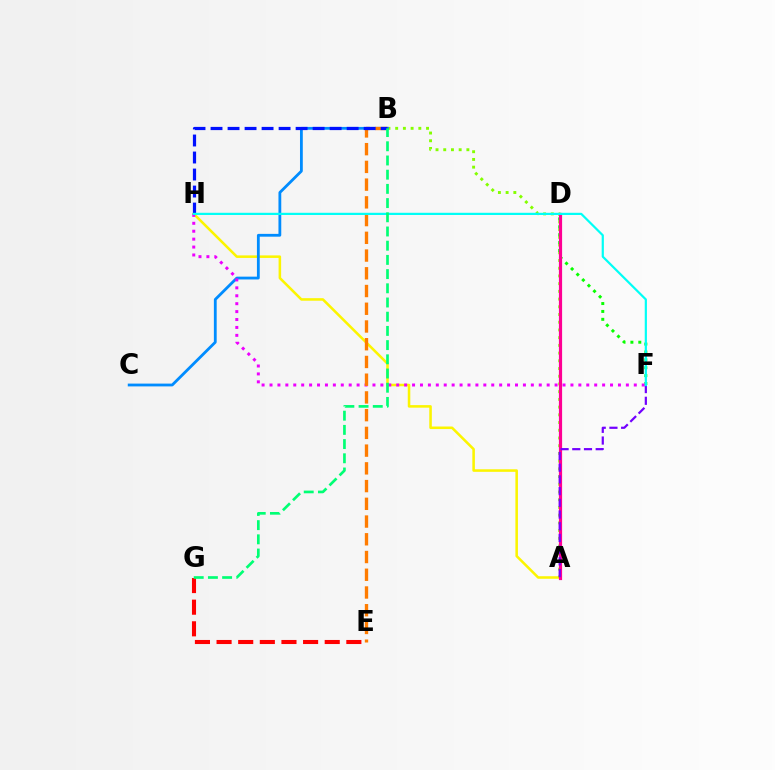{('A', 'H'): [{'color': '#fcf500', 'line_style': 'solid', 'thickness': 1.84}], ('A', 'B'): [{'color': '#84ff00', 'line_style': 'dotted', 'thickness': 2.1}], ('D', 'F'): [{'color': '#08ff00', 'line_style': 'dotted', 'thickness': 2.14}], ('B', 'C'): [{'color': '#008cff', 'line_style': 'solid', 'thickness': 2.02}], ('A', 'D'): [{'color': '#ff0094', 'line_style': 'solid', 'thickness': 2.3}], ('E', 'G'): [{'color': '#ff0000', 'line_style': 'dashed', 'thickness': 2.94}], ('F', 'H'): [{'color': '#ee00ff', 'line_style': 'dotted', 'thickness': 2.15}, {'color': '#00fff6', 'line_style': 'solid', 'thickness': 1.58}], ('B', 'E'): [{'color': '#ff7c00', 'line_style': 'dashed', 'thickness': 2.41}], ('A', 'F'): [{'color': '#7200ff', 'line_style': 'dashed', 'thickness': 1.59}], ('B', 'H'): [{'color': '#0010ff', 'line_style': 'dashed', 'thickness': 2.31}], ('B', 'G'): [{'color': '#00ff74', 'line_style': 'dashed', 'thickness': 1.93}]}